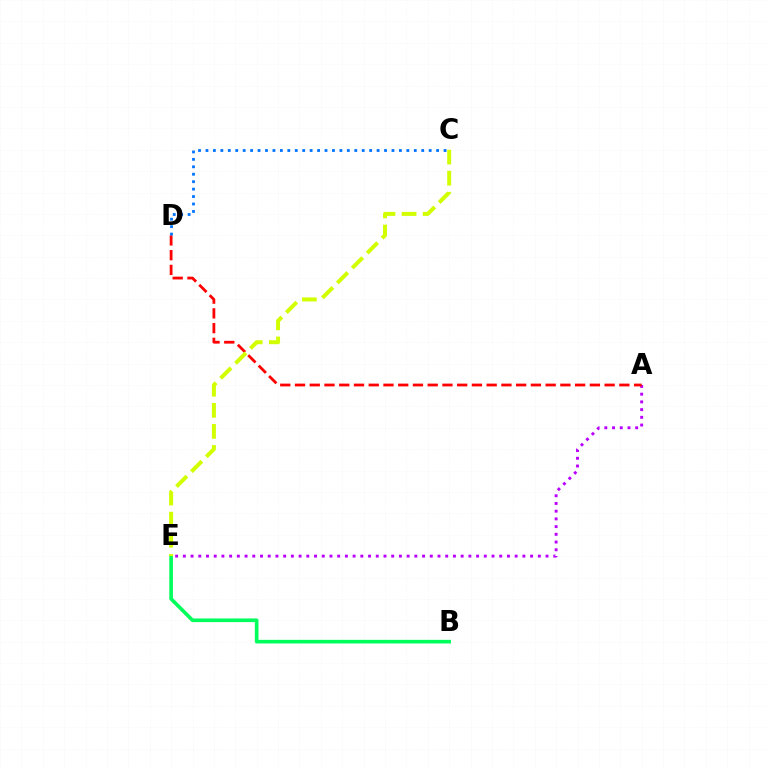{('B', 'E'): [{'color': '#00ff5c', 'line_style': 'solid', 'thickness': 2.62}], ('A', 'E'): [{'color': '#b900ff', 'line_style': 'dotted', 'thickness': 2.1}], ('A', 'D'): [{'color': '#ff0000', 'line_style': 'dashed', 'thickness': 2.0}], ('C', 'D'): [{'color': '#0074ff', 'line_style': 'dotted', 'thickness': 2.02}], ('C', 'E'): [{'color': '#d1ff00', 'line_style': 'dashed', 'thickness': 2.87}]}